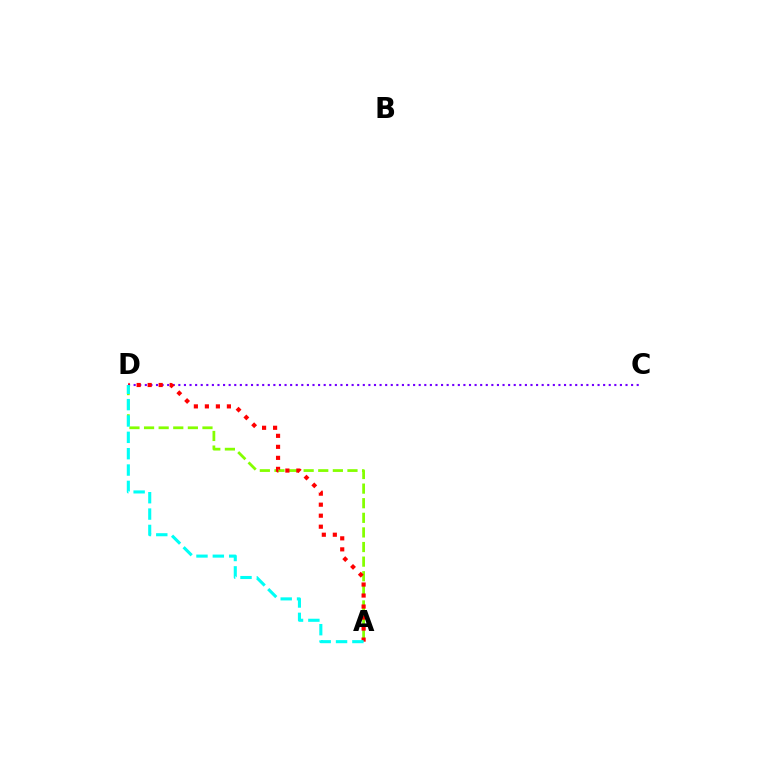{('C', 'D'): [{'color': '#7200ff', 'line_style': 'dotted', 'thickness': 1.52}], ('A', 'D'): [{'color': '#84ff00', 'line_style': 'dashed', 'thickness': 1.98}, {'color': '#ff0000', 'line_style': 'dotted', 'thickness': 2.99}, {'color': '#00fff6', 'line_style': 'dashed', 'thickness': 2.22}]}